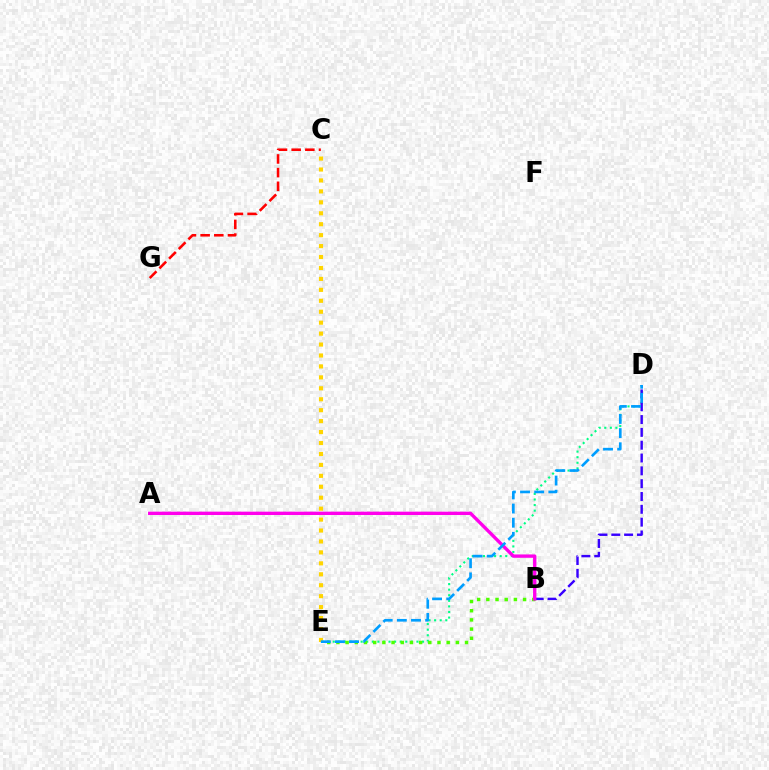{('D', 'E'): [{'color': '#00ff86', 'line_style': 'dotted', 'thickness': 1.52}, {'color': '#009eff', 'line_style': 'dashed', 'thickness': 1.92}], ('B', 'D'): [{'color': '#3700ff', 'line_style': 'dashed', 'thickness': 1.74}], ('B', 'E'): [{'color': '#4fff00', 'line_style': 'dotted', 'thickness': 2.5}], ('C', 'G'): [{'color': '#ff0000', 'line_style': 'dashed', 'thickness': 1.86}], ('C', 'E'): [{'color': '#ffd500', 'line_style': 'dotted', 'thickness': 2.97}], ('A', 'B'): [{'color': '#ff00ed', 'line_style': 'solid', 'thickness': 2.41}]}